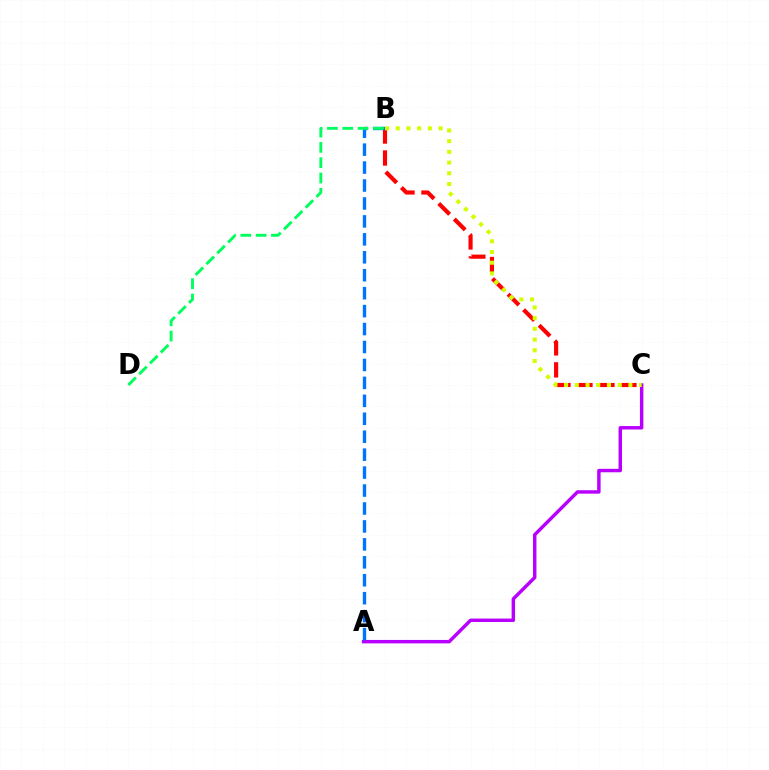{('B', 'C'): [{'color': '#ff0000', 'line_style': 'dashed', 'thickness': 2.99}, {'color': '#d1ff00', 'line_style': 'dotted', 'thickness': 2.91}], ('A', 'C'): [{'color': '#b900ff', 'line_style': 'solid', 'thickness': 2.48}], ('A', 'B'): [{'color': '#0074ff', 'line_style': 'dashed', 'thickness': 2.44}], ('B', 'D'): [{'color': '#00ff5c', 'line_style': 'dashed', 'thickness': 2.08}]}